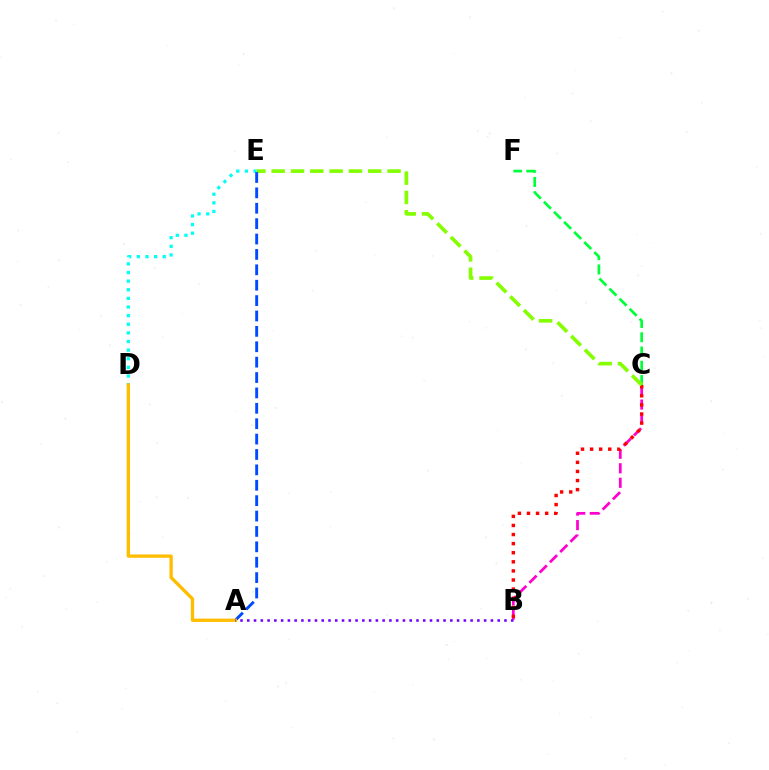{('C', 'F'): [{'color': '#00ff39', 'line_style': 'dashed', 'thickness': 1.94}], ('D', 'E'): [{'color': '#00fff6', 'line_style': 'dotted', 'thickness': 2.34}], ('B', 'C'): [{'color': '#ff00cf', 'line_style': 'dashed', 'thickness': 1.97}, {'color': '#ff0000', 'line_style': 'dotted', 'thickness': 2.47}], ('C', 'E'): [{'color': '#84ff00', 'line_style': 'dashed', 'thickness': 2.62}], ('A', 'E'): [{'color': '#004bff', 'line_style': 'dashed', 'thickness': 2.09}], ('A', 'D'): [{'color': '#ffbd00', 'line_style': 'solid', 'thickness': 2.39}], ('A', 'B'): [{'color': '#7200ff', 'line_style': 'dotted', 'thickness': 1.84}]}